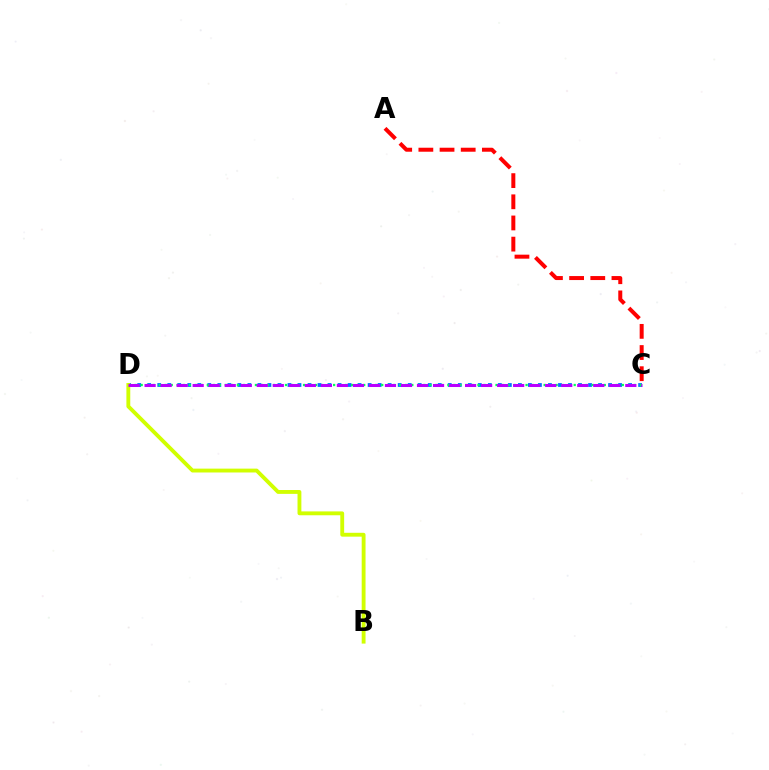{('C', 'D'): [{'color': '#0074ff', 'line_style': 'dotted', 'thickness': 2.72}, {'color': '#00ff5c', 'line_style': 'dotted', 'thickness': 1.63}, {'color': '#b900ff', 'line_style': 'dashed', 'thickness': 2.18}], ('A', 'C'): [{'color': '#ff0000', 'line_style': 'dashed', 'thickness': 2.88}], ('B', 'D'): [{'color': '#d1ff00', 'line_style': 'solid', 'thickness': 2.78}]}